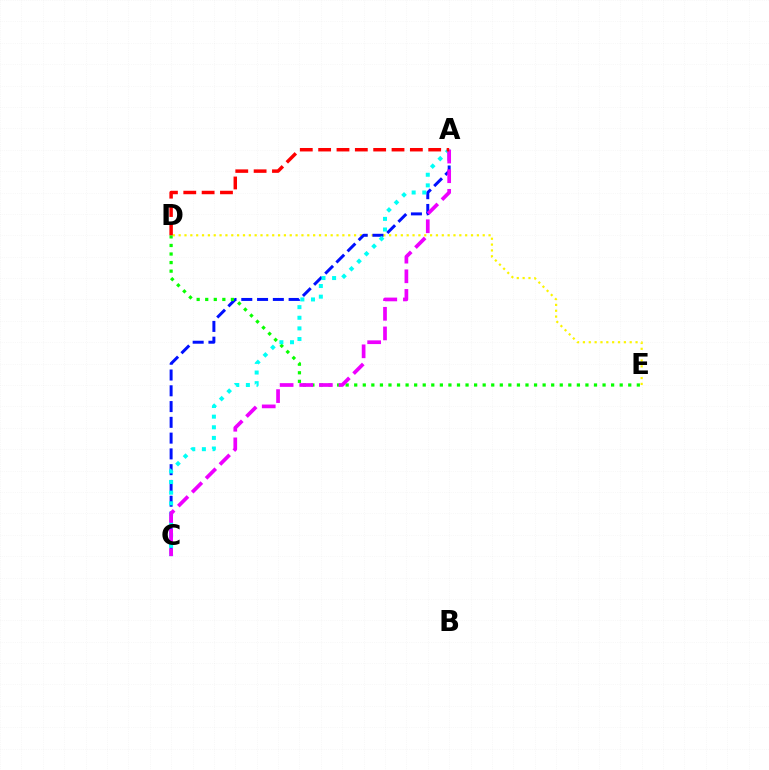{('D', 'E'): [{'color': '#fcf500', 'line_style': 'dotted', 'thickness': 1.59}, {'color': '#08ff00', 'line_style': 'dotted', 'thickness': 2.33}], ('A', 'C'): [{'color': '#0010ff', 'line_style': 'dashed', 'thickness': 2.14}, {'color': '#00fff6', 'line_style': 'dotted', 'thickness': 2.89}, {'color': '#ee00ff', 'line_style': 'dashed', 'thickness': 2.67}], ('A', 'D'): [{'color': '#ff0000', 'line_style': 'dashed', 'thickness': 2.49}]}